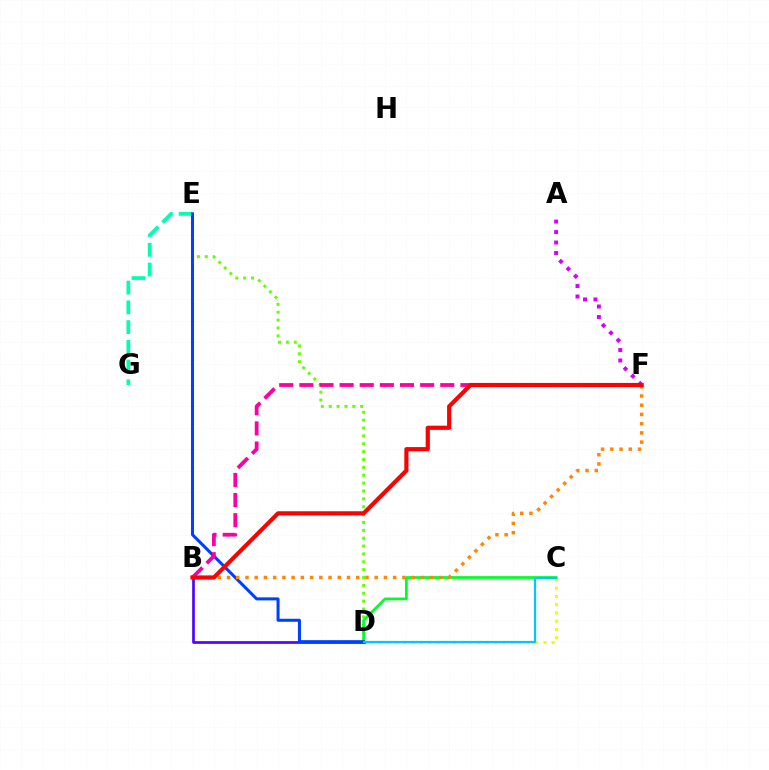{('C', 'D'): [{'color': '#eeff00', 'line_style': 'dotted', 'thickness': 2.24}, {'color': '#00ff27', 'line_style': 'solid', 'thickness': 1.97}, {'color': '#00c7ff', 'line_style': 'solid', 'thickness': 1.59}], ('B', 'D'): [{'color': '#4f00ff', 'line_style': 'solid', 'thickness': 1.92}], ('A', 'F'): [{'color': '#d600ff', 'line_style': 'dotted', 'thickness': 2.84}], ('E', 'G'): [{'color': '#00ffaf', 'line_style': 'dashed', 'thickness': 2.68}], ('D', 'E'): [{'color': '#66ff00', 'line_style': 'dotted', 'thickness': 2.14}, {'color': '#003fff', 'line_style': 'solid', 'thickness': 2.17}], ('B', 'F'): [{'color': '#ff00a0', 'line_style': 'dashed', 'thickness': 2.74}, {'color': '#ff8800', 'line_style': 'dotted', 'thickness': 2.51}, {'color': '#ff0000', 'line_style': 'solid', 'thickness': 2.99}]}